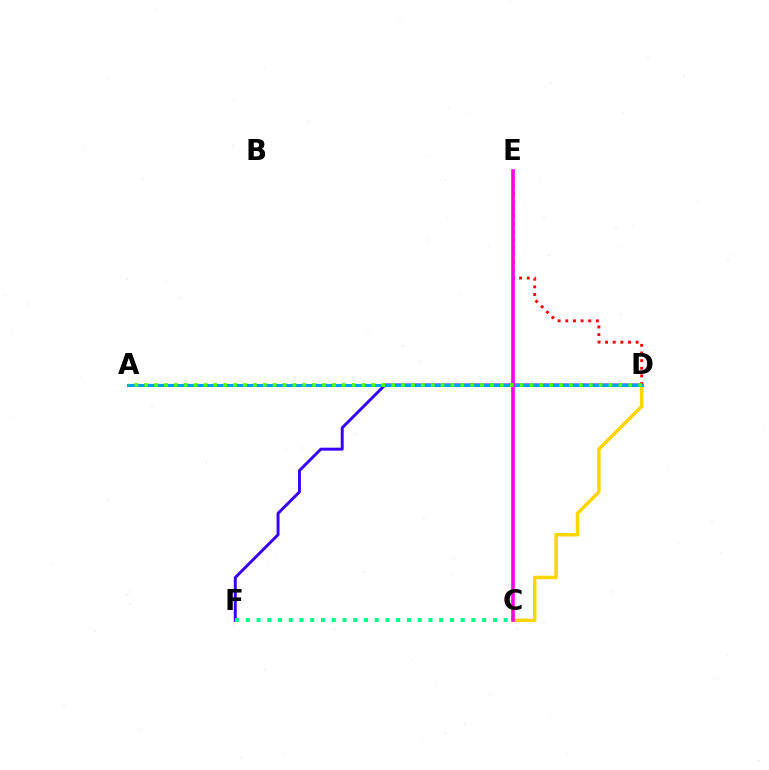{('C', 'D'): [{'color': '#ffd500', 'line_style': 'solid', 'thickness': 2.51}], ('D', 'F'): [{'color': '#3700ff', 'line_style': 'solid', 'thickness': 2.12}], ('D', 'E'): [{'color': '#ff0000', 'line_style': 'dotted', 'thickness': 2.08}], ('A', 'D'): [{'color': '#009eff', 'line_style': 'solid', 'thickness': 2.19}, {'color': '#4fff00', 'line_style': 'dotted', 'thickness': 2.68}], ('C', 'E'): [{'color': '#ff00ed', 'line_style': 'solid', 'thickness': 2.59}], ('C', 'F'): [{'color': '#00ff86', 'line_style': 'dotted', 'thickness': 2.92}]}